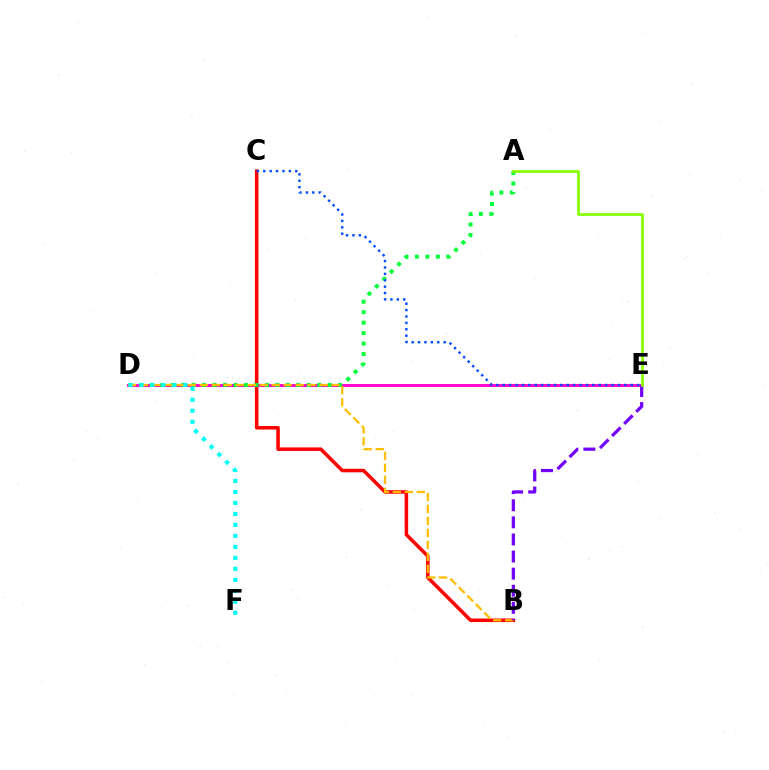{('B', 'C'): [{'color': '#ff0000', 'line_style': 'solid', 'thickness': 2.55}], ('D', 'E'): [{'color': '#ff00cf', 'line_style': 'solid', 'thickness': 2.08}], ('A', 'D'): [{'color': '#00ff39', 'line_style': 'dotted', 'thickness': 2.84}], ('C', 'E'): [{'color': '#004bff', 'line_style': 'dotted', 'thickness': 1.74}], ('B', 'D'): [{'color': '#ffbd00', 'line_style': 'dashed', 'thickness': 1.63}], ('B', 'E'): [{'color': '#7200ff', 'line_style': 'dashed', 'thickness': 2.32}], ('D', 'F'): [{'color': '#00fff6', 'line_style': 'dotted', 'thickness': 2.98}], ('A', 'E'): [{'color': '#84ff00', 'line_style': 'solid', 'thickness': 1.98}]}